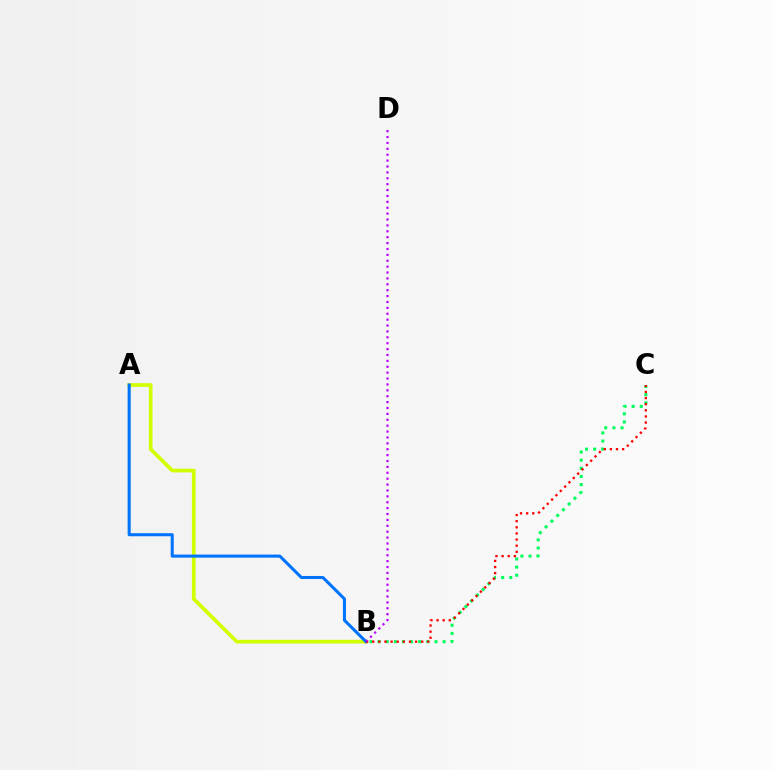{('A', 'B'): [{'color': '#d1ff00', 'line_style': 'solid', 'thickness': 2.65}, {'color': '#0074ff', 'line_style': 'solid', 'thickness': 2.2}], ('B', 'C'): [{'color': '#00ff5c', 'line_style': 'dotted', 'thickness': 2.21}, {'color': '#ff0000', 'line_style': 'dotted', 'thickness': 1.66}], ('B', 'D'): [{'color': '#b900ff', 'line_style': 'dotted', 'thickness': 1.6}]}